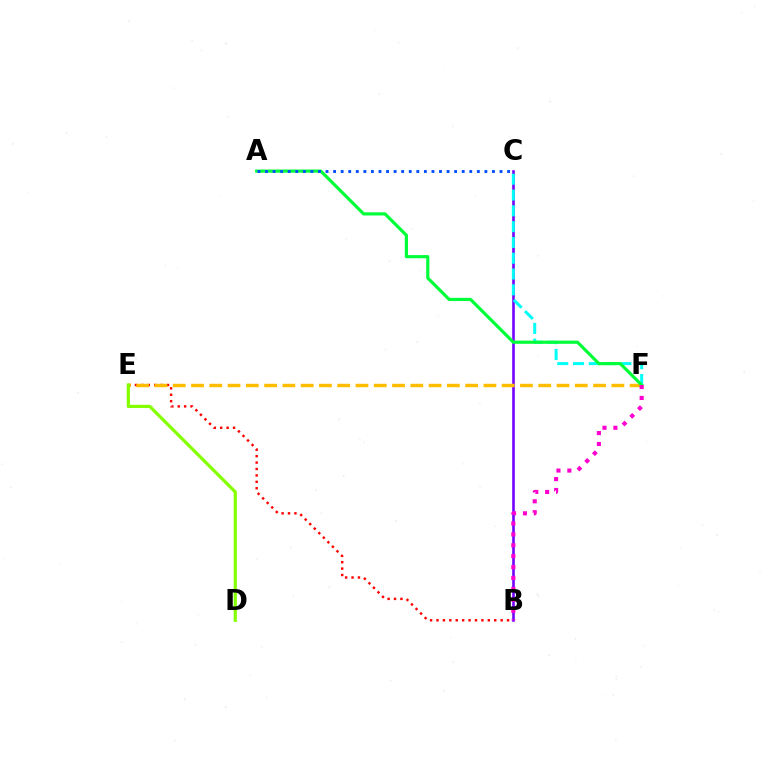{('B', 'E'): [{'color': '#ff0000', 'line_style': 'dotted', 'thickness': 1.74}], ('B', 'C'): [{'color': '#7200ff', 'line_style': 'solid', 'thickness': 1.87}], ('E', 'F'): [{'color': '#ffbd00', 'line_style': 'dashed', 'thickness': 2.48}], ('C', 'F'): [{'color': '#00fff6', 'line_style': 'dashed', 'thickness': 2.15}], ('A', 'F'): [{'color': '#00ff39', 'line_style': 'solid', 'thickness': 2.29}], ('A', 'C'): [{'color': '#004bff', 'line_style': 'dotted', 'thickness': 2.06}], ('B', 'F'): [{'color': '#ff00cf', 'line_style': 'dotted', 'thickness': 2.96}], ('D', 'E'): [{'color': '#84ff00', 'line_style': 'solid', 'thickness': 2.31}]}